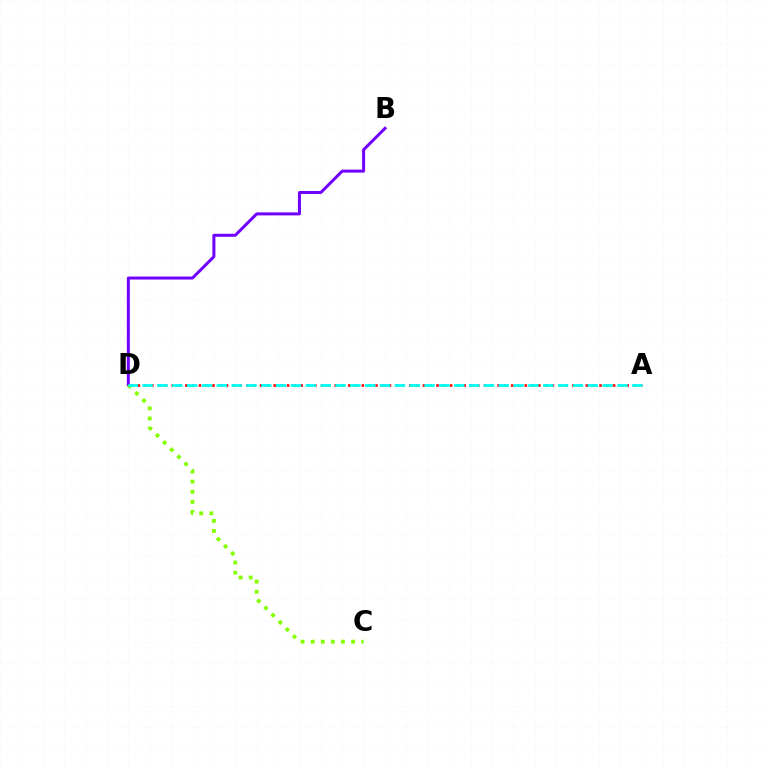{('B', 'D'): [{'color': '#7200ff', 'line_style': 'solid', 'thickness': 2.16}], ('A', 'D'): [{'color': '#ff0000', 'line_style': 'dotted', 'thickness': 1.84}, {'color': '#00fff6', 'line_style': 'dashed', 'thickness': 2.02}], ('C', 'D'): [{'color': '#84ff00', 'line_style': 'dotted', 'thickness': 2.75}]}